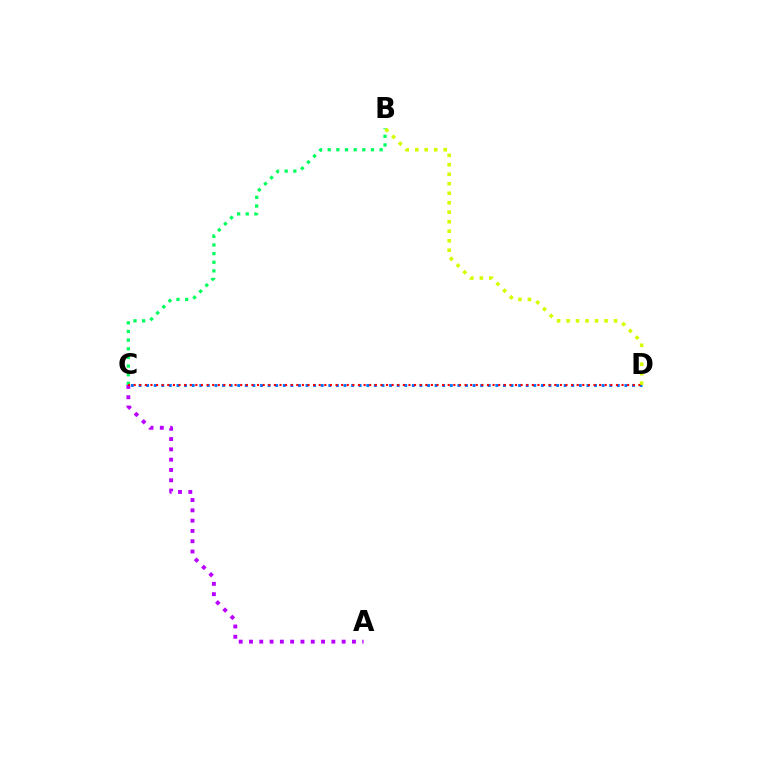{('A', 'C'): [{'color': '#b900ff', 'line_style': 'dotted', 'thickness': 2.8}], ('C', 'D'): [{'color': '#0074ff', 'line_style': 'dotted', 'thickness': 2.06}, {'color': '#ff0000', 'line_style': 'dotted', 'thickness': 1.52}], ('B', 'C'): [{'color': '#00ff5c', 'line_style': 'dotted', 'thickness': 2.35}], ('B', 'D'): [{'color': '#d1ff00', 'line_style': 'dotted', 'thickness': 2.58}]}